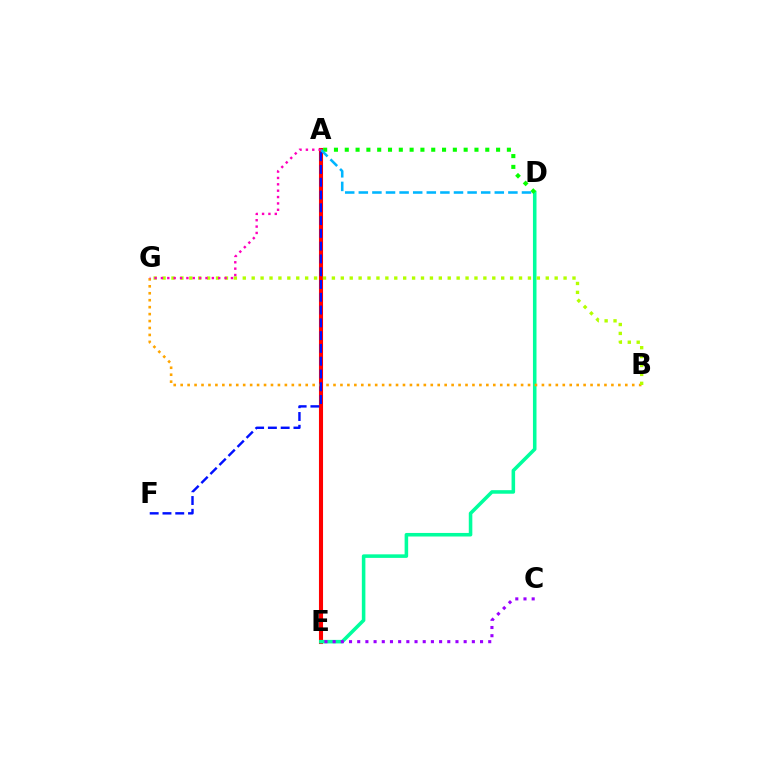{('A', 'E'): [{'color': '#ff0000', 'line_style': 'solid', 'thickness': 2.94}], ('D', 'E'): [{'color': '#00ff9d', 'line_style': 'solid', 'thickness': 2.56}], ('A', 'D'): [{'color': '#08ff00', 'line_style': 'dotted', 'thickness': 2.94}, {'color': '#00b5ff', 'line_style': 'dashed', 'thickness': 1.85}], ('B', 'G'): [{'color': '#ffa500', 'line_style': 'dotted', 'thickness': 1.89}, {'color': '#b3ff00', 'line_style': 'dotted', 'thickness': 2.42}], ('A', 'F'): [{'color': '#0010ff', 'line_style': 'dashed', 'thickness': 1.74}], ('C', 'E'): [{'color': '#9b00ff', 'line_style': 'dotted', 'thickness': 2.22}], ('A', 'G'): [{'color': '#ff00bd', 'line_style': 'dotted', 'thickness': 1.73}]}